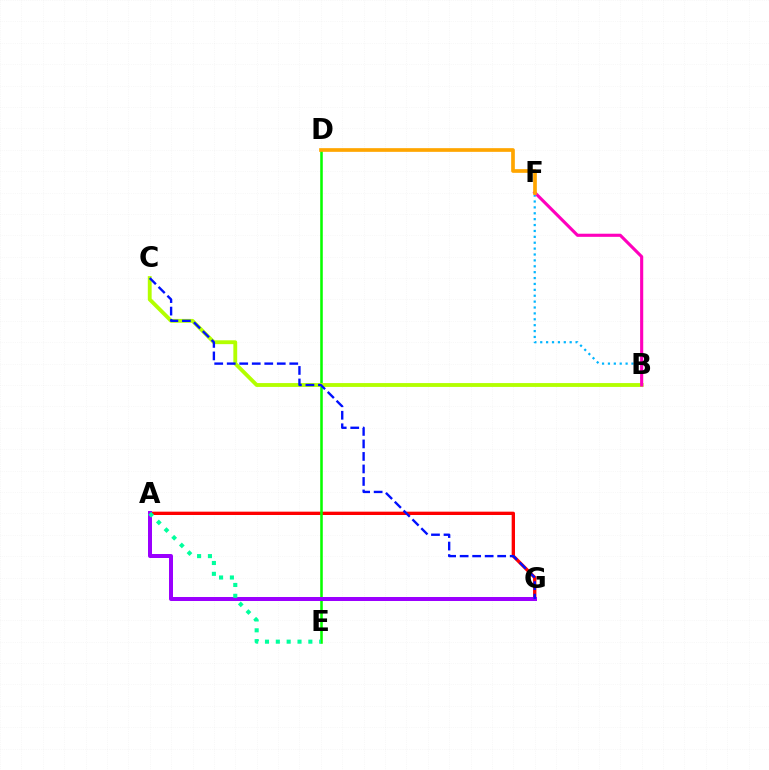{('A', 'G'): [{'color': '#ff0000', 'line_style': 'solid', 'thickness': 2.4}, {'color': '#9b00ff', 'line_style': 'solid', 'thickness': 2.88}], ('B', 'F'): [{'color': '#00b5ff', 'line_style': 'dotted', 'thickness': 1.6}, {'color': '#ff00bd', 'line_style': 'solid', 'thickness': 2.24}], ('D', 'E'): [{'color': '#08ff00', 'line_style': 'solid', 'thickness': 1.84}], ('B', 'C'): [{'color': '#b3ff00', 'line_style': 'solid', 'thickness': 2.77}], ('D', 'F'): [{'color': '#ffa500', 'line_style': 'solid', 'thickness': 2.66}], ('C', 'G'): [{'color': '#0010ff', 'line_style': 'dashed', 'thickness': 1.7}], ('A', 'E'): [{'color': '#00ff9d', 'line_style': 'dotted', 'thickness': 2.95}]}